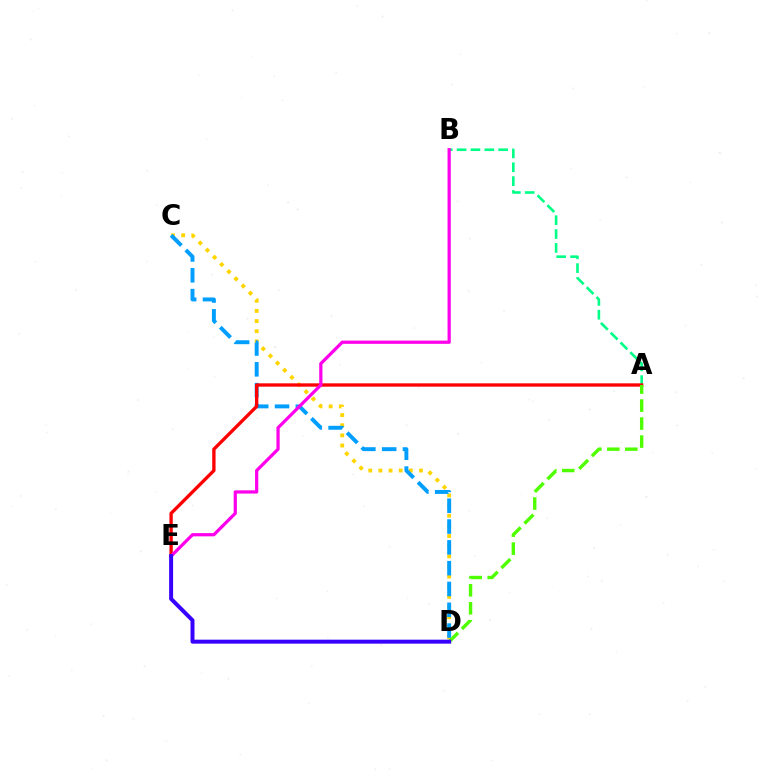{('C', 'D'): [{'color': '#ffd500', 'line_style': 'dotted', 'thickness': 2.76}, {'color': '#009eff', 'line_style': 'dashed', 'thickness': 2.83}], ('A', 'B'): [{'color': '#00ff86', 'line_style': 'dashed', 'thickness': 1.88}], ('A', 'E'): [{'color': '#ff0000', 'line_style': 'solid', 'thickness': 2.4}], ('B', 'E'): [{'color': '#ff00ed', 'line_style': 'solid', 'thickness': 2.33}], ('A', 'D'): [{'color': '#4fff00', 'line_style': 'dashed', 'thickness': 2.44}], ('D', 'E'): [{'color': '#3700ff', 'line_style': 'solid', 'thickness': 2.86}]}